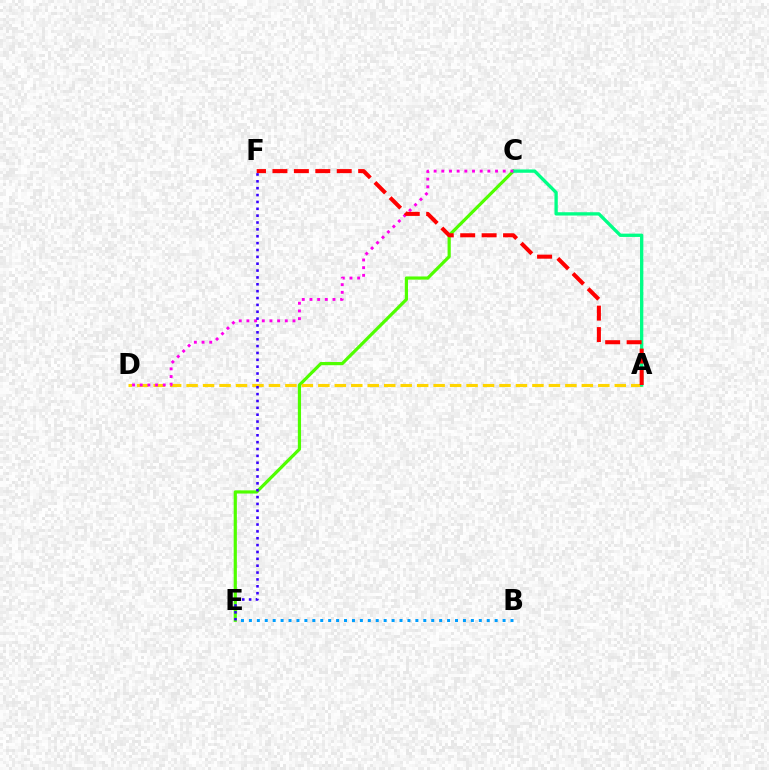{('B', 'E'): [{'color': '#009eff', 'line_style': 'dotted', 'thickness': 2.15}], ('C', 'E'): [{'color': '#4fff00', 'line_style': 'solid', 'thickness': 2.3}], ('A', 'D'): [{'color': '#ffd500', 'line_style': 'dashed', 'thickness': 2.24}], ('A', 'C'): [{'color': '#00ff86', 'line_style': 'solid', 'thickness': 2.38}], ('C', 'D'): [{'color': '#ff00ed', 'line_style': 'dotted', 'thickness': 2.09}], ('A', 'F'): [{'color': '#ff0000', 'line_style': 'dashed', 'thickness': 2.91}], ('E', 'F'): [{'color': '#3700ff', 'line_style': 'dotted', 'thickness': 1.86}]}